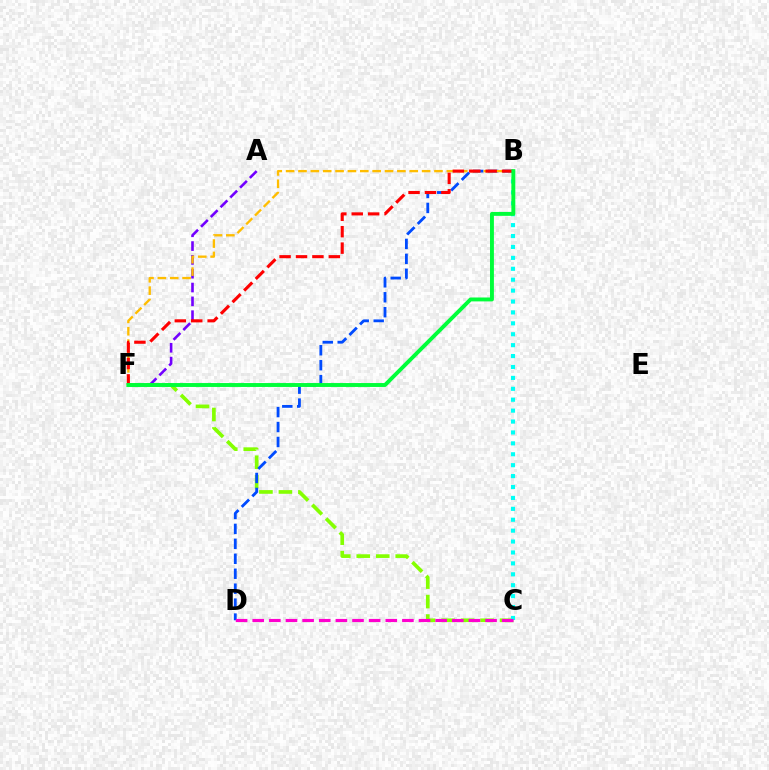{('C', 'F'): [{'color': '#84ff00', 'line_style': 'dashed', 'thickness': 2.65}], ('A', 'F'): [{'color': '#7200ff', 'line_style': 'dashed', 'thickness': 1.88}], ('B', 'D'): [{'color': '#004bff', 'line_style': 'dashed', 'thickness': 2.03}], ('B', 'C'): [{'color': '#00fff6', 'line_style': 'dotted', 'thickness': 2.96}], ('B', 'F'): [{'color': '#ffbd00', 'line_style': 'dashed', 'thickness': 1.68}, {'color': '#ff0000', 'line_style': 'dashed', 'thickness': 2.23}, {'color': '#00ff39', 'line_style': 'solid', 'thickness': 2.81}], ('C', 'D'): [{'color': '#ff00cf', 'line_style': 'dashed', 'thickness': 2.26}]}